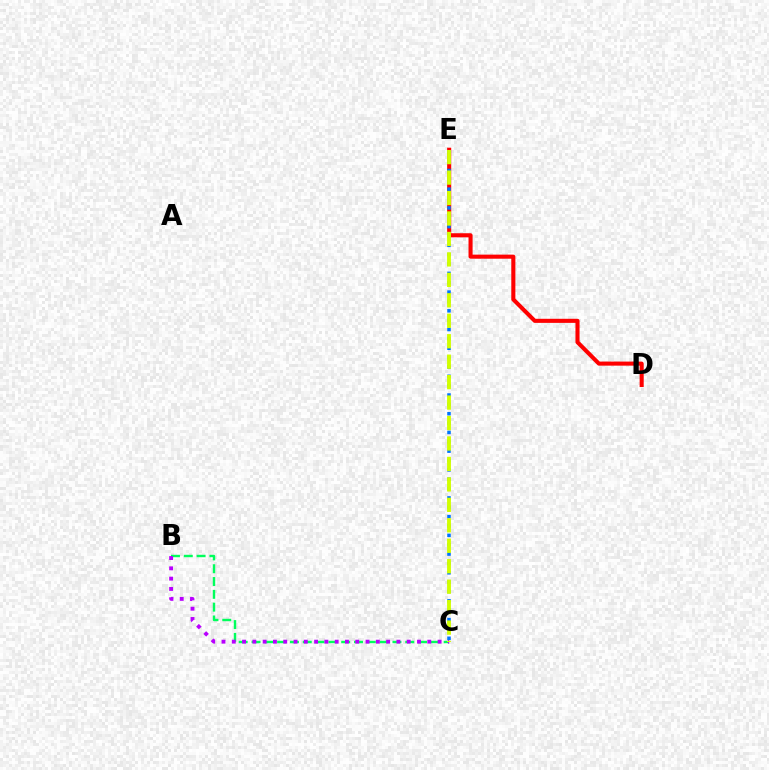{('D', 'E'): [{'color': '#ff0000', 'line_style': 'solid', 'thickness': 2.94}], ('B', 'C'): [{'color': '#00ff5c', 'line_style': 'dashed', 'thickness': 1.74}, {'color': '#b900ff', 'line_style': 'dotted', 'thickness': 2.8}], ('C', 'E'): [{'color': '#0074ff', 'line_style': 'dotted', 'thickness': 2.54}, {'color': '#d1ff00', 'line_style': 'dashed', 'thickness': 2.78}]}